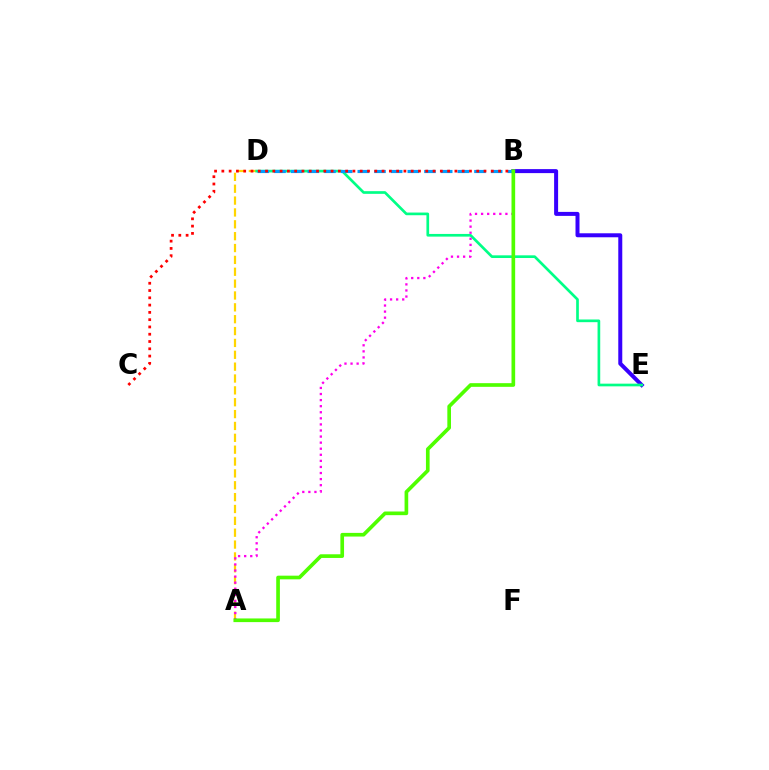{('A', 'D'): [{'color': '#ffd500', 'line_style': 'dashed', 'thickness': 1.61}], ('B', 'E'): [{'color': '#3700ff', 'line_style': 'solid', 'thickness': 2.88}], ('D', 'E'): [{'color': '#00ff86', 'line_style': 'solid', 'thickness': 1.93}], ('B', 'D'): [{'color': '#009eff', 'line_style': 'dashed', 'thickness': 2.26}], ('A', 'B'): [{'color': '#ff00ed', 'line_style': 'dotted', 'thickness': 1.65}, {'color': '#4fff00', 'line_style': 'solid', 'thickness': 2.64}], ('B', 'C'): [{'color': '#ff0000', 'line_style': 'dotted', 'thickness': 1.98}]}